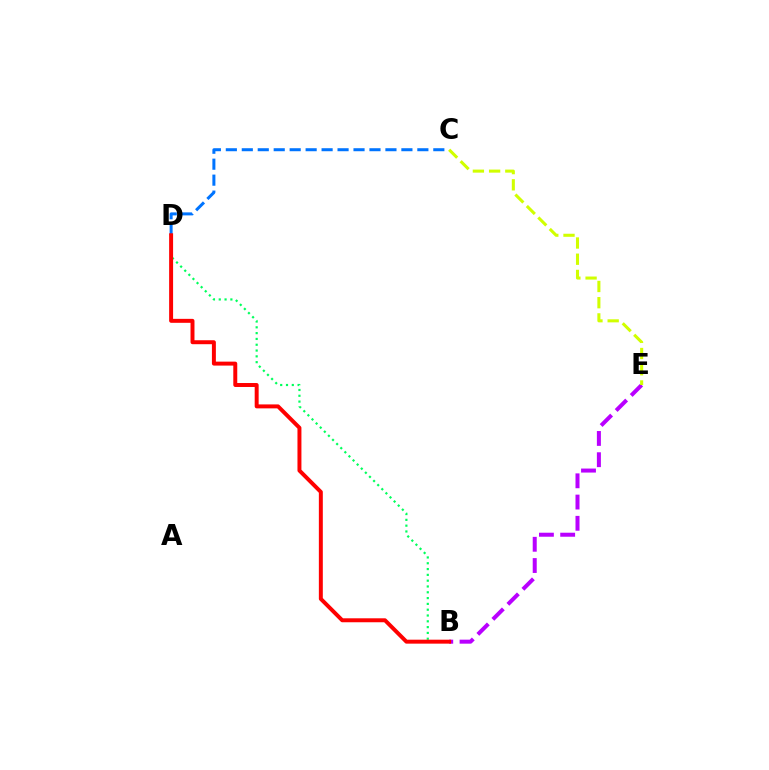{('B', 'E'): [{'color': '#b900ff', 'line_style': 'dashed', 'thickness': 2.89}], ('C', 'D'): [{'color': '#0074ff', 'line_style': 'dashed', 'thickness': 2.17}], ('C', 'E'): [{'color': '#d1ff00', 'line_style': 'dashed', 'thickness': 2.2}], ('B', 'D'): [{'color': '#00ff5c', 'line_style': 'dotted', 'thickness': 1.58}, {'color': '#ff0000', 'line_style': 'solid', 'thickness': 2.85}]}